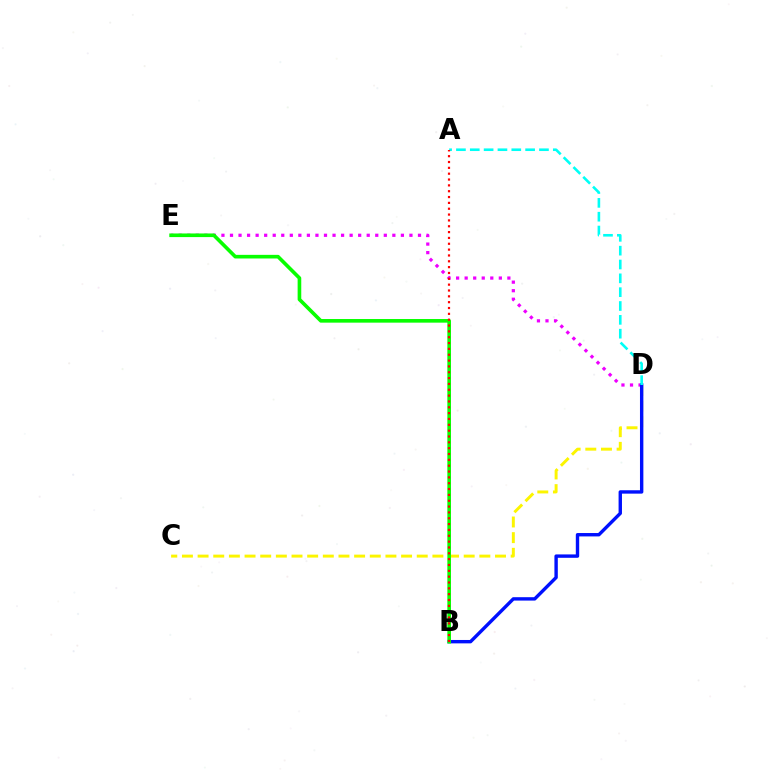{('D', 'E'): [{'color': '#ee00ff', 'line_style': 'dotted', 'thickness': 2.32}], ('C', 'D'): [{'color': '#fcf500', 'line_style': 'dashed', 'thickness': 2.13}], ('B', 'D'): [{'color': '#0010ff', 'line_style': 'solid', 'thickness': 2.44}], ('B', 'E'): [{'color': '#08ff00', 'line_style': 'solid', 'thickness': 2.62}], ('A', 'D'): [{'color': '#00fff6', 'line_style': 'dashed', 'thickness': 1.88}], ('A', 'B'): [{'color': '#ff0000', 'line_style': 'dotted', 'thickness': 1.59}]}